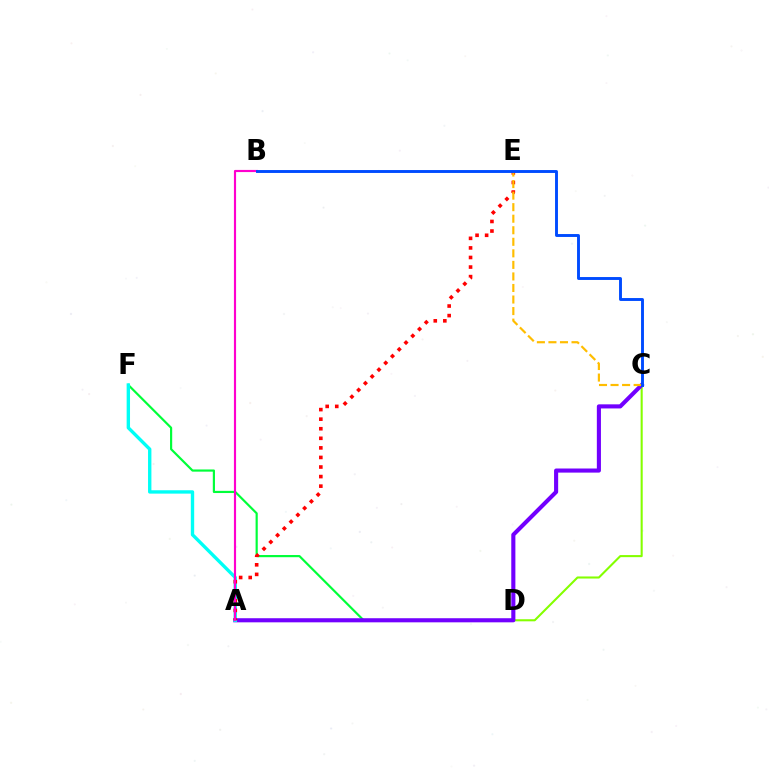{('D', 'F'): [{'color': '#00ff39', 'line_style': 'solid', 'thickness': 1.57}], ('C', 'D'): [{'color': '#84ff00', 'line_style': 'solid', 'thickness': 1.5}], ('A', 'C'): [{'color': '#7200ff', 'line_style': 'solid', 'thickness': 2.95}], ('A', 'F'): [{'color': '#00fff6', 'line_style': 'solid', 'thickness': 2.43}], ('A', 'E'): [{'color': '#ff0000', 'line_style': 'dotted', 'thickness': 2.6}], ('C', 'E'): [{'color': '#ffbd00', 'line_style': 'dashed', 'thickness': 1.57}], ('A', 'B'): [{'color': '#ff00cf', 'line_style': 'solid', 'thickness': 1.55}], ('B', 'C'): [{'color': '#004bff', 'line_style': 'solid', 'thickness': 2.09}]}